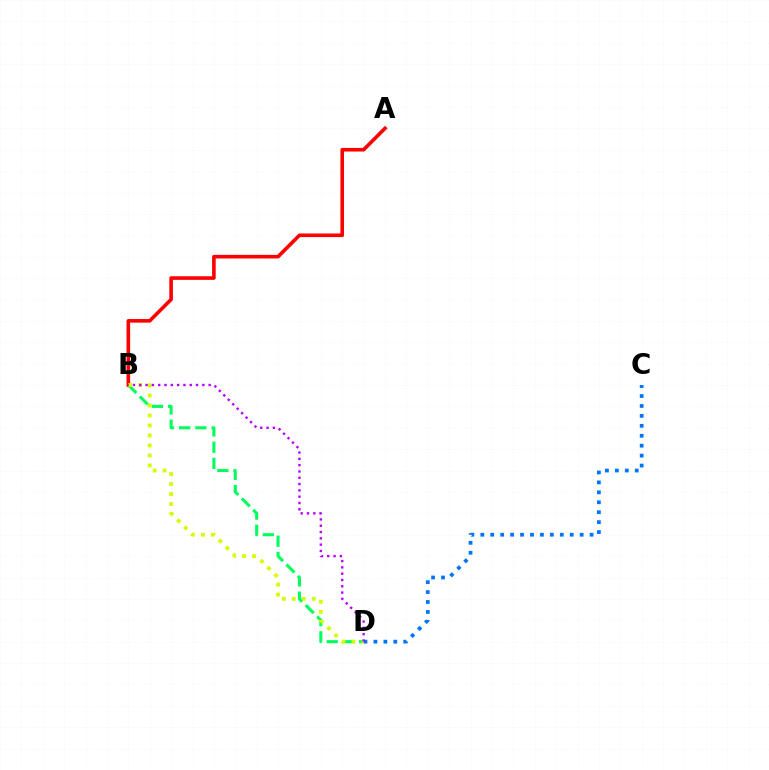{('C', 'D'): [{'color': '#0074ff', 'line_style': 'dotted', 'thickness': 2.7}], ('B', 'D'): [{'color': '#00ff5c', 'line_style': 'dashed', 'thickness': 2.2}, {'color': '#d1ff00', 'line_style': 'dotted', 'thickness': 2.72}, {'color': '#b900ff', 'line_style': 'dotted', 'thickness': 1.71}], ('A', 'B'): [{'color': '#ff0000', 'line_style': 'solid', 'thickness': 2.6}]}